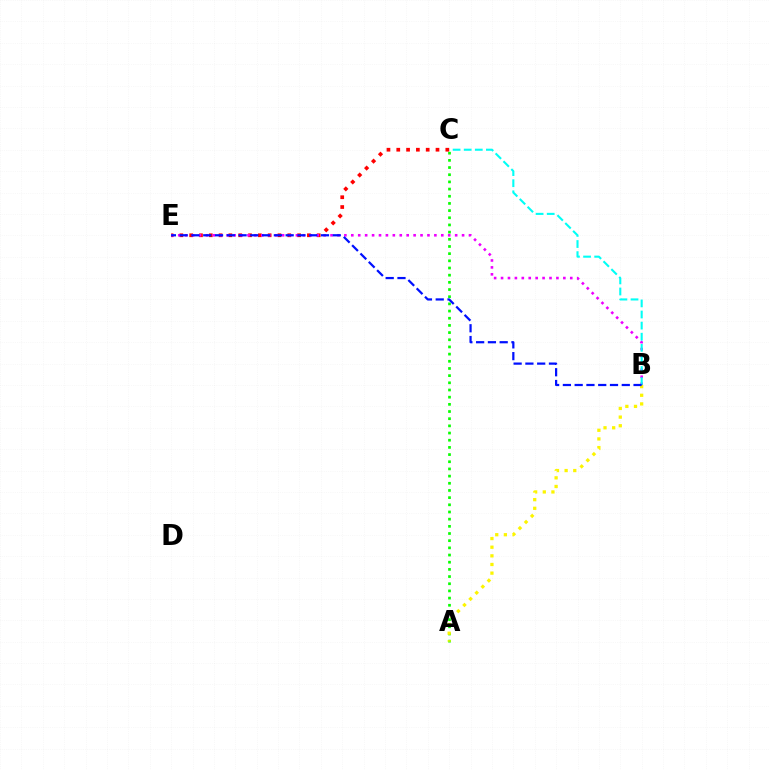{('A', 'C'): [{'color': '#08ff00', 'line_style': 'dotted', 'thickness': 1.95}], ('A', 'B'): [{'color': '#fcf500', 'line_style': 'dotted', 'thickness': 2.35}], ('C', 'E'): [{'color': '#ff0000', 'line_style': 'dotted', 'thickness': 2.67}], ('B', 'E'): [{'color': '#ee00ff', 'line_style': 'dotted', 'thickness': 1.88}, {'color': '#0010ff', 'line_style': 'dashed', 'thickness': 1.6}], ('B', 'C'): [{'color': '#00fff6', 'line_style': 'dashed', 'thickness': 1.51}]}